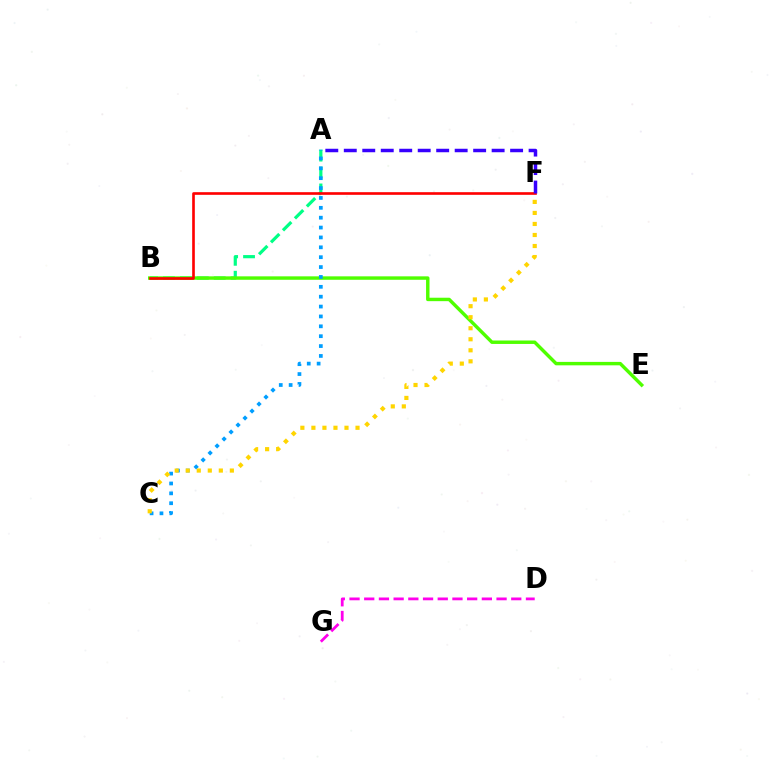{('A', 'B'): [{'color': '#00ff86', 'line_style': 'dashed', 'thickness': 2.3}], ('B', 'E'): [{'color': '#4fff00', 'line_style': 'solid', 'thickness': 2.47}], ('A', 'C'): [{'color': '#009eff', 'line_style': 'dotted', 'thickness': 2.68}], ('C', 'F'): [{'color': '#ffd500', 'line_style': 'dotted', 'thickness': 3.0}], ('B', 'F'): [{'color': '#ff0000', 'line_style': 'solid', 'thickness': 1.9}], ('D', 'G'): [{'color': '#ff00ed', 'line_style': 'dashed', 'thickness': 2.0}], ('A', 'F'): [{'color': '#3700ff', 'line_style': 'dashed', 'thickness': 2.51}]}